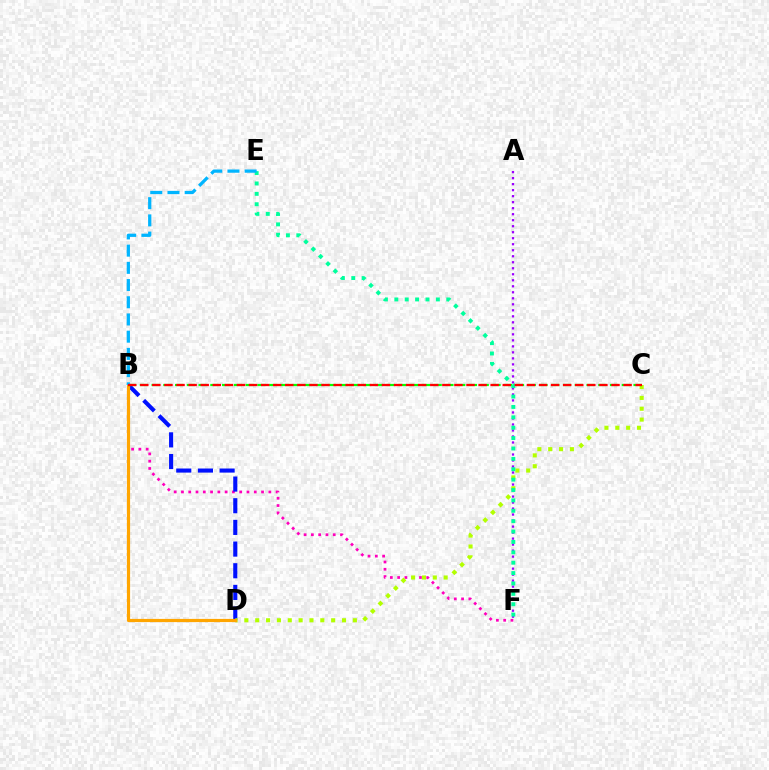{('A', 'F'): [{'color': '#9b00ff', 'line_style': 'dotted', 'thickness': 1.63}], ('B', 'F'): [{'color': '#ff00bd', 'line_style': 'dotted', 'thickness': 1.98}], ('B', 'D'): [{'color': '#0010ff', 'line_style': 'dashed', 'thickness': 2.94}, {'color': '#ffa500', 'line_style': 'solid', 'thickness': 2.3}], ('C', 'D'): [{'color': '#b3ff00', 'line_style': 'dotted', 'thickness': 2.95}], ('B', 'C'): [{'color': '#08ff00', 'line_style': 'dashed', 'thickness': 1.6}, {'color': '#ff0000', 'line_style': 'dashed', 'thickness': 1.64}], ('E', 'F'): [{'color': '#00ff9d', 'line_style': 'dotted', 'thickness': 2.82}], ('B', 'E'): [{'color': '#00b5ff', 'line_style': 'dashed', 'thickness': 2.34}]}